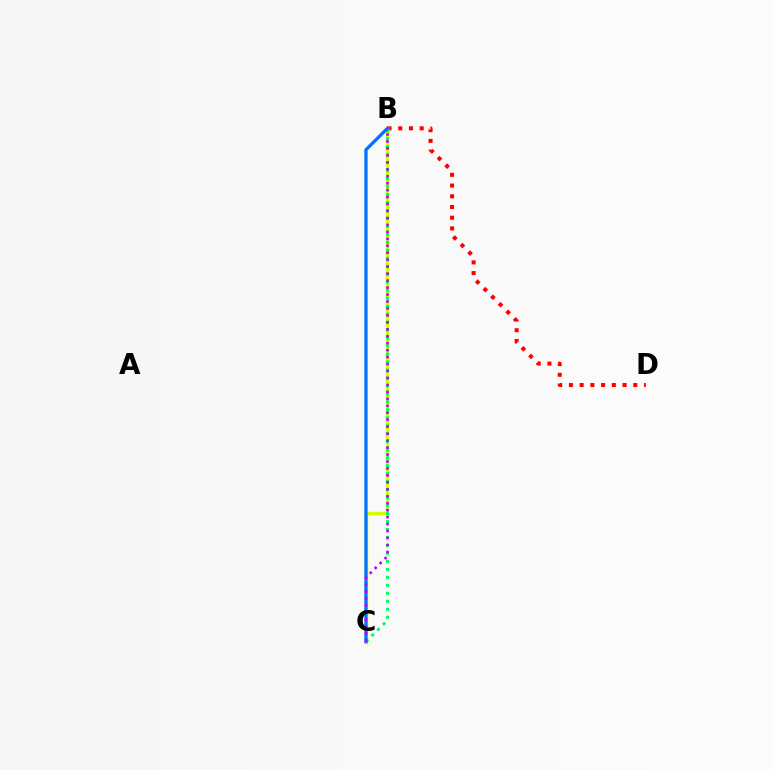{('B', 'D'): [{'color': '#ff0000', 'line_style': 'dotted', 'thickness': 2.91}], ('B', 'C'): [{'color': '#d1ff00', 'line_style': 'solid', 'thickness': 2.48}, {'color': '#00ff5c', 'line_style': 'dotted', 'thickness': 2.17}, {'color': '#0074ff', 'line_style': 'solid', 'thickness': 2.35}, {'color': '#b900ff', 'line_style': 'dotted', 'thickness': 1.89}]}